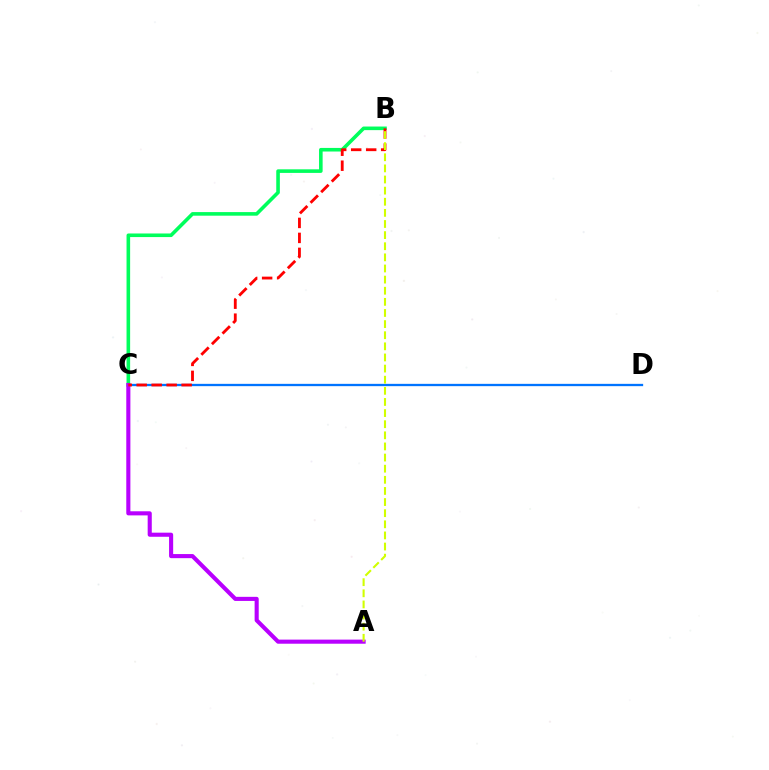{('B', 'C'): [{'color': '#00ff5c', 'line_style': 'solid', 'thickness': 2.59}, {'color': '#ff0000', 'line_style': 'dashed', 'thickness': 2.04}], ('C', 'D'): [{'color': '#0074ff', 'line_style': 'solid', 'thickness': 1.66}], ('A', 'C'): [{'color': '#b900ff', 'line_style': 'solid', 'thickness': 2.95}], ('A', 'B'): [{'color': '#d1ff00', 'line_style': 'dashed', 'thickness': 1.51}]}